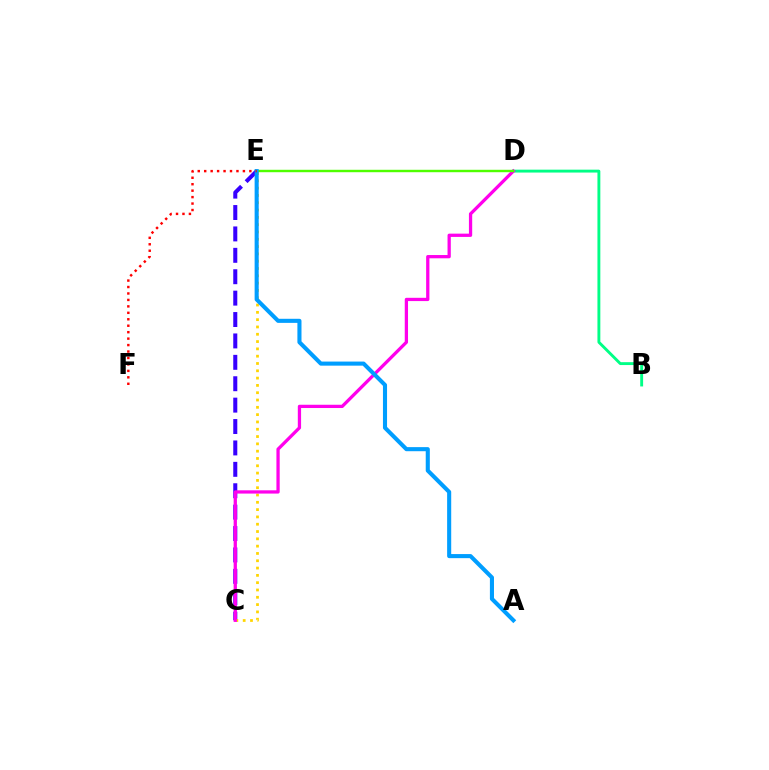{('C', 'E'): [{'color': '#3700ff', 'line_style': 'dashed', 'thickness': 2.91}, {'color': '#ffd500', 'line_style': 'dotted', 'thickness': 1.99}], ('B', 'D'): [{'color': '#00ff86', 'line_style': 'solid', 'thickness': 2.08}], ('C', 'D'): [{'color': '#ff00ed', 'line_style': 'solid', 'thickness': 2.36}], ('D', 'E'): [{'color': '#4fff00', 'line_style': 'solid', 'thickness': 1.74}], ('A', 'E'): [{'color': '#009eff', 'line_style': 'solid', 'thickness': 2.94}], ('E', 'F'): [{'color': '#ff0000', 'line_style': 'dotted', 'thickness': 1.75}]}